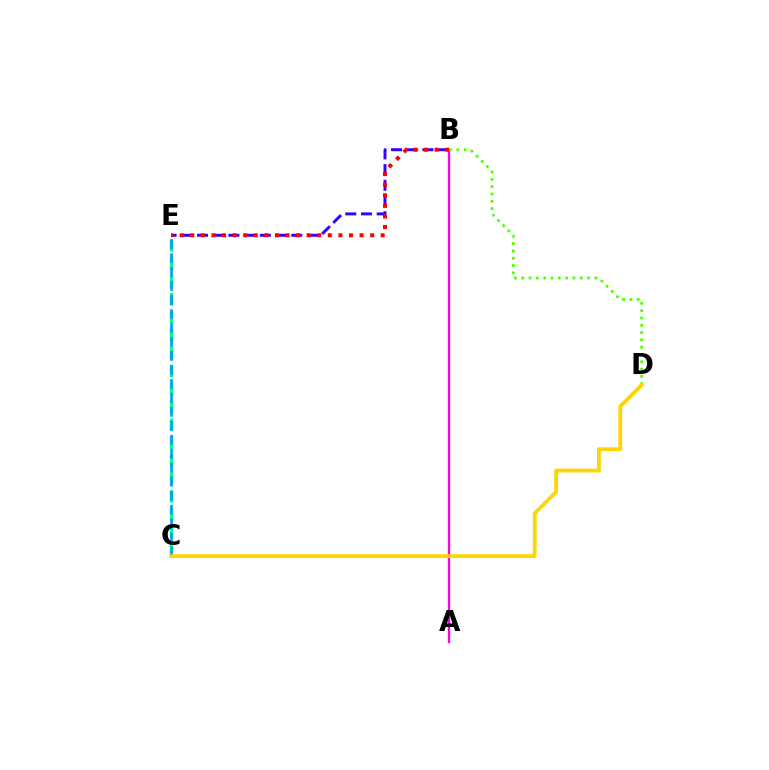{('B', 'E'): [{'color': '#3700ff', 'line_style': 'dashed', 'thickness': 2.13}, {'color': '#ff0000', 'line_style': 'dotted', 'thickness': 2.87}], ('A', 'B'): [{'color': '#ff00ed', 'line_style': 'solid', 'thickness': 1.68}], ('C', 'E'): [{'color': '#00ff86', 'line_style': 'dashed', 'thickness': 2.43}, {'color': '#009eff', 'line_style': 'dashed', 'thickness': 1.9}], ('B', 'D'): [{'color': '#4fff00', 'line_style': 'dotted', 'thickness': 1.99}], ('C', 'D'): [{'color': '#ffd500', 'line_style': 'solid', 'thickness': 2.72}]}